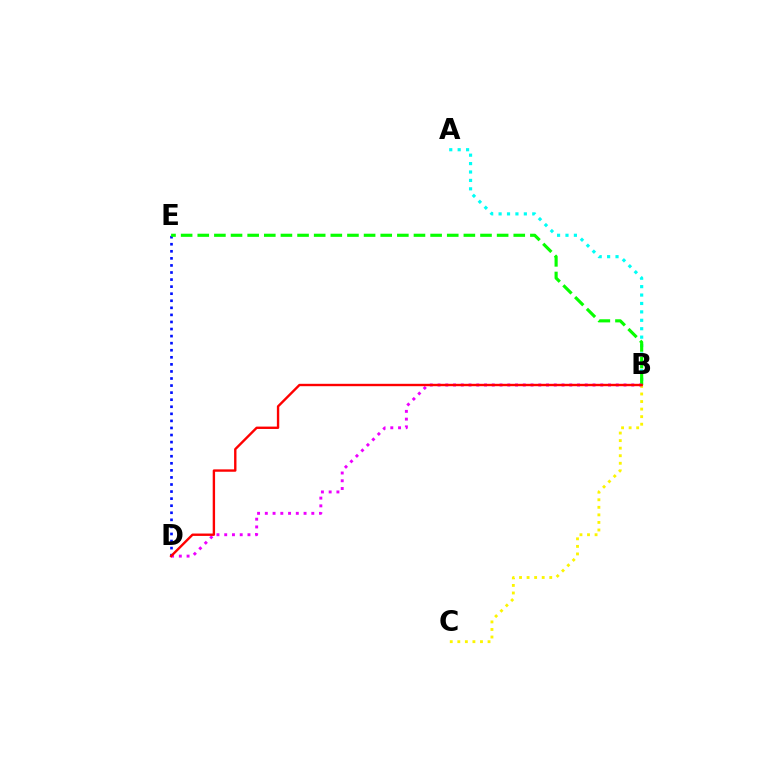{('A', 'B'): [{'color': '#00fff6', 'line_style': 'dotted', 'thickness': 2.29}], ('B', 'C'): [{'color': '#fcf500', 'line_style': 'dotted', 'thickness': 2.05}], ('D', 'E'): [{'color': '#0010ff', 'line_style': 'dotted', 'thickness': 1.92}], ('B', 'E'): [{'color': '#08ff00', 'line_style': 'dashed', 'thickness': 2.26}], ('B', 'D'): [{'color': '#ee00ff', 'line_style': 'dotted', 'thickness': 2.11}, {'color': '#ff0000', 'line_style': 'solid', 'thickness': 1.71}]}